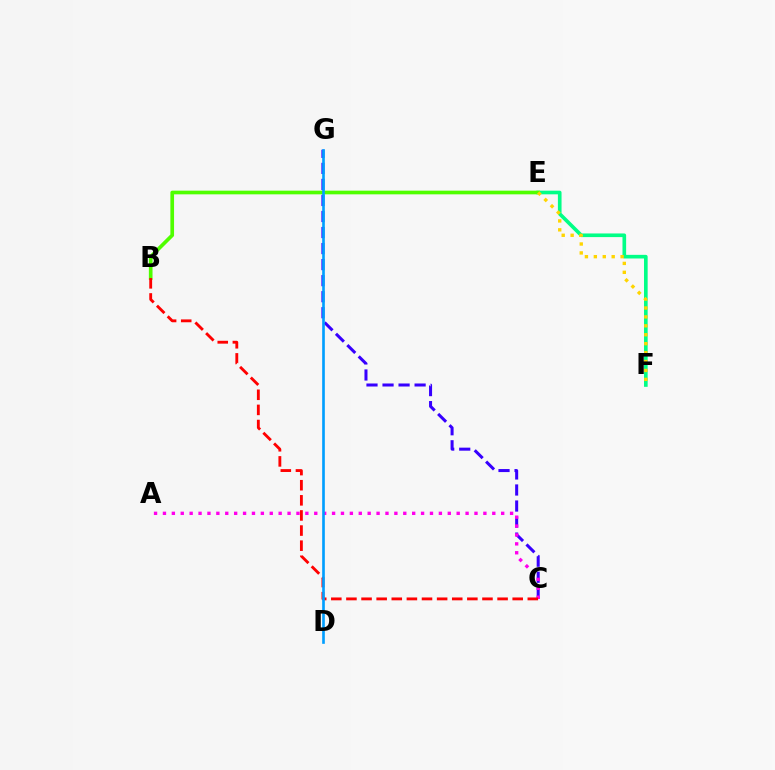{('E', 'F'): [{'color': '#00ff86', 'line_style': 'solid', 'thickness': 2.62}, {'color': '#ffd500', 'line_style': 'dotted', 'thickness': 2.42}], ('B', 'E'): [{'color': '#4fff00', 'line_style': 'solid', 'thickness': 2.64}], ('C', 'G'): [{'color': '#3700ff', 'line_style': 'dashed', 'thickness': 2.18}], ('A', 'C'): [{'color': '#ff00ed', 'line_style': 'dotted', 'thickness': 2.42}], ('B', 'C'): [{'color': '#ff0000', 'line_style': 'dashed', 'thickness': 2.05}], ('D', 'G'): [{'color': '#009eff', 'line_style': 'solid', 'thickness': 1.9}]}